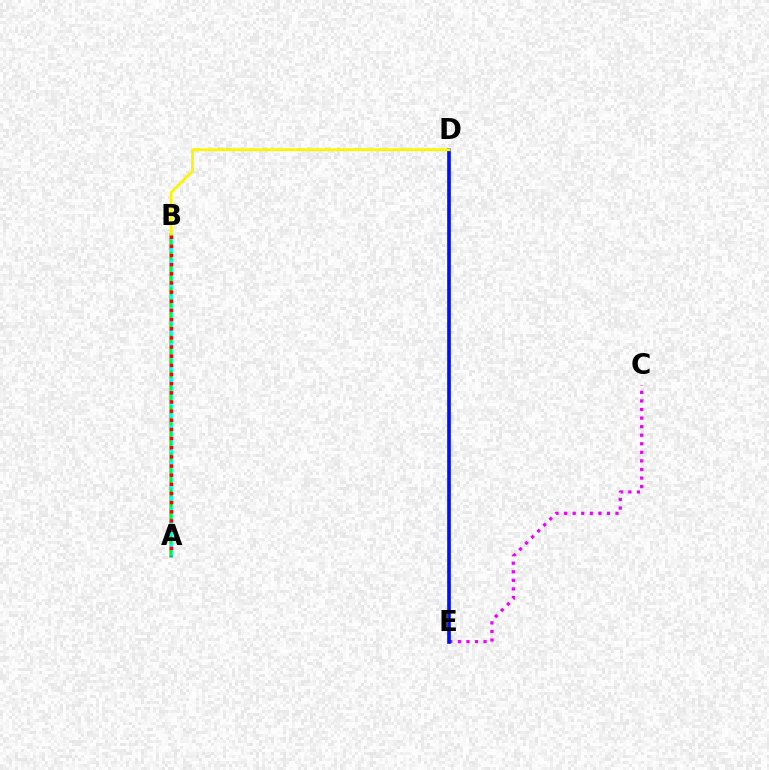{('A', 'B'): [{'color': '#00fff6', 'line_style': 'solid', 'thickness': 2.75}, {'color': '#08ff00', 'line_style': 'dashed', 'thickness': 1.61}, {'color': '#ff0000', 'line_style': 'dotted', 'thickness': 2.49}], ('C', 'E'): [{'color': '#ee00ff', 'line_style': 'dotted', 'thickness': 2.33}], ('D', 'E'): [{'color': '#0010ff', 'line_style': 'solid', 'thickness': 2.64}], ('B', 'D'): [{'color': '#fcf500', 'line_style': 'solid', 'thickness': 2.05}]}